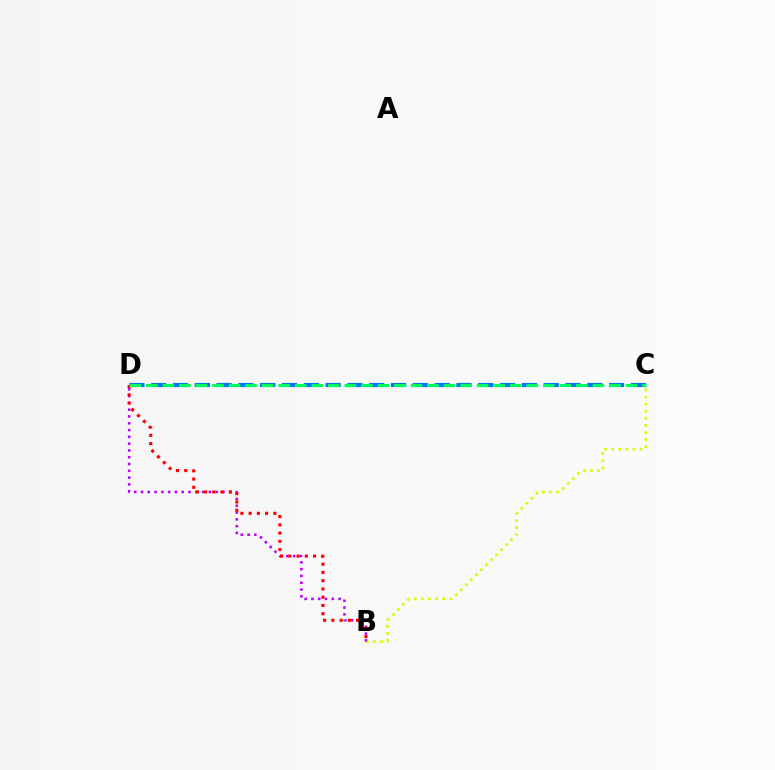{('B', 'C'): [{'color': '#d1ff00', 'line_style': 'dotted', 'thickness': 1.93}], ('B', 'D'): [{'color': '#b900ff', 'line_style': 'dotted', 'thickness': 1.84}, {'color': '#ff0000', 'line_style': 'dotted', 'thickness': 2.24}], ('C', 'D'): [{'color': '#0074ff', 'line_style': 'dashed', 'thickness': 2.96}, {'color': '#00ff5c', 'line_style': 'dashed', 'thickness': 2.25}]}